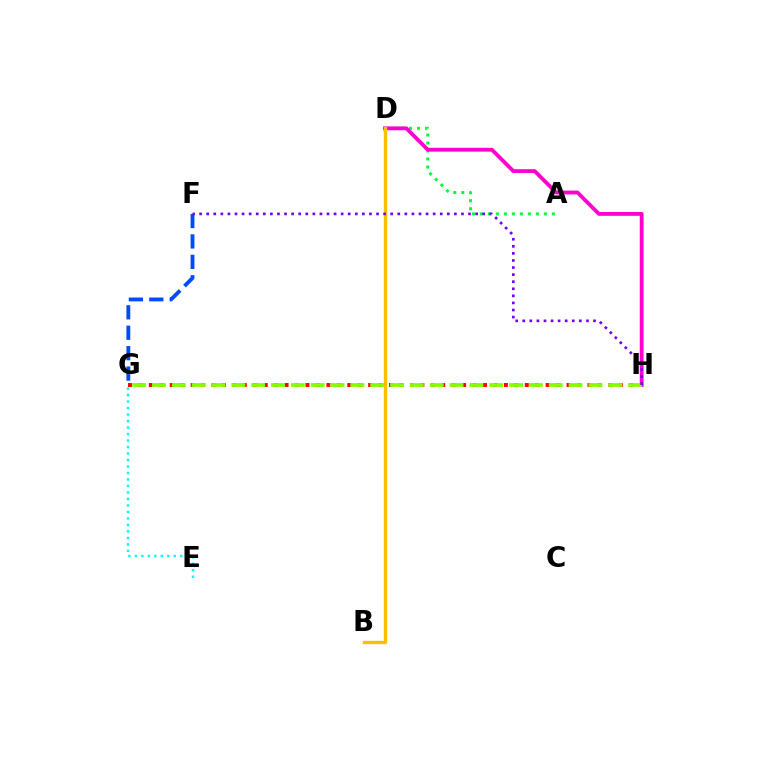{('E', 'G'): [{'color': '#00fff6', 'line_style': 'dotted', 'thickness': 1.76}], ('G', 'H'): [{'color': '#ff0000', 'line_style': 'dotted', 'thickness': 2.84}, {'color': '#84ff00', 'line_style': 'dashed', 'thickness': 2.69}], ('A', 'D'): [{'color': '#00ff39', 'line_style': 'dotted', 'thickness': 2.17}], ('D', 'H'): [{'color': '#ff00cf', 'line_style': 'solid', 'thickness': 2.76}], ('B', 'D'): [{'color': '#ffbd00', 'line_style': 'solid', 'thickness': 2.41}], ('F', 'G'): [{'color': '#004bff', 'line_style': 'dashed', 'thickness': 2.77}], ('F', 'H'): [{'color': '#7200ff', 'line_style': 'dotted', 'thickness': 1.92}]}